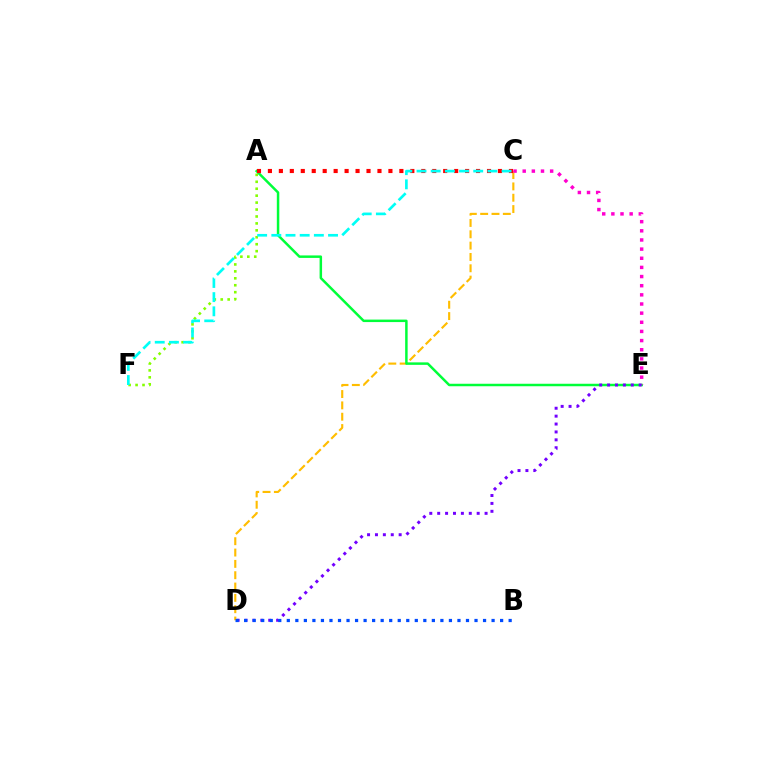{('A', 'F'): [{'color': '#84ff00', 'line_style': 'dotted', 'thickness': 1.88}], ('C', 'D'): [{'color': '#ffbd00', 'line_style': 'dashed', 'thickness': 1.54}], ('A', 'E'): [{'color': '#00ff39', 'line_style': 'solid', 'thickness': 1.79}], ('C', 'E'): [{'color': '#ff00cf', 'line_style': 'dotted', 'thickness': 2.49}], ('D', 'E'): [{'color': '#7200ff', 'line_style': 'dotted', 'thickness': 2.15}], ('B', 'D'): [{'color': '#004bff', 'line_style': 'dotted', 'thickness': 2.32}], ('A', 'C'): [{'color': '#ff0000', 'line_style': 'dotted', 'thickness': 2.98}], ('C', 'F'): [{'color': '#00fff6', 'line_style': 'dashed', 'thickness': 1.93}]}